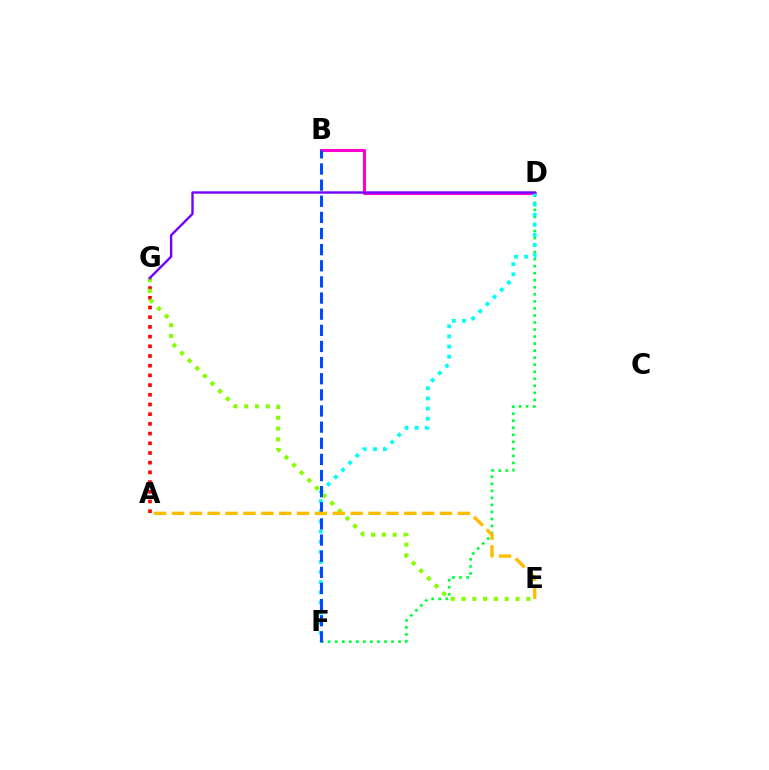{('A', 'G'): [{'color': '#ff0000', 'line_style': 'dotted', 'thickness': 2.64}], ('D', 'F'): [{'color': '#00ff39', 'line_style': 'dotted', 'thickness': 1.91}, {'color': '#00fff6', 'line_style': 'dotted', 'thickness': 2.75}], ('E', 'G'): [{'color': '#84ff00', 'line_style': 'dotted', 'thickness': 2.93}], ('B', 'D'): [{'color': '#ff00cf', 'line_style': 'solid', 'thickness': 2.21}], ('D', 'G'): [{'color': '#7200ff', 'line_style': 'solid', 'thickness': 1.7}], ('B', 'F'): [{'color': '#004bff', 'line_style': 'dashed', 'thickness': 2.19}], ('A', 'E'): [{'color': '#ffbd00', 'line_style': 'dashed', 'thickness': 2.43}]}